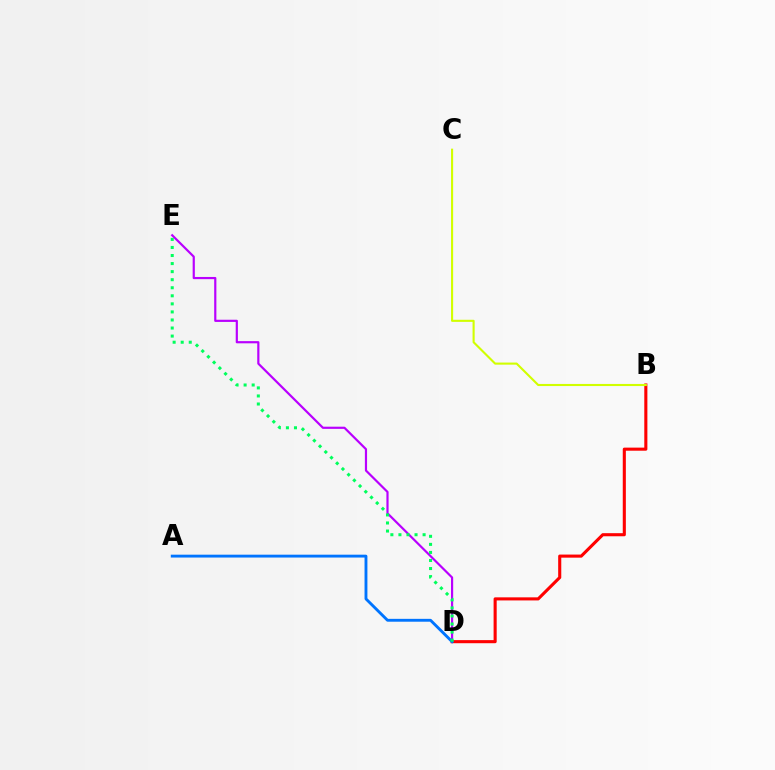{('D', 'E'): [{'color': '#b900ff', 'line_style': 'solid', 'thickness': 1.57}, {'color': '#00ff5c', 'line_style': 'dotted', 'thickness': 2.19}], ('B', 'D'): [{'color': '#ff0000', 'line_style': 'solid', 'thickness': 2.23}], ('B', 'C'): [{'color': '#d1ff00', 'line_style': 'solid', 'thickness': 1.52}], ('A', 'D'): [{'color': '#0074ff', 'line_style': 'solid', 'thickness': 2.06}]}